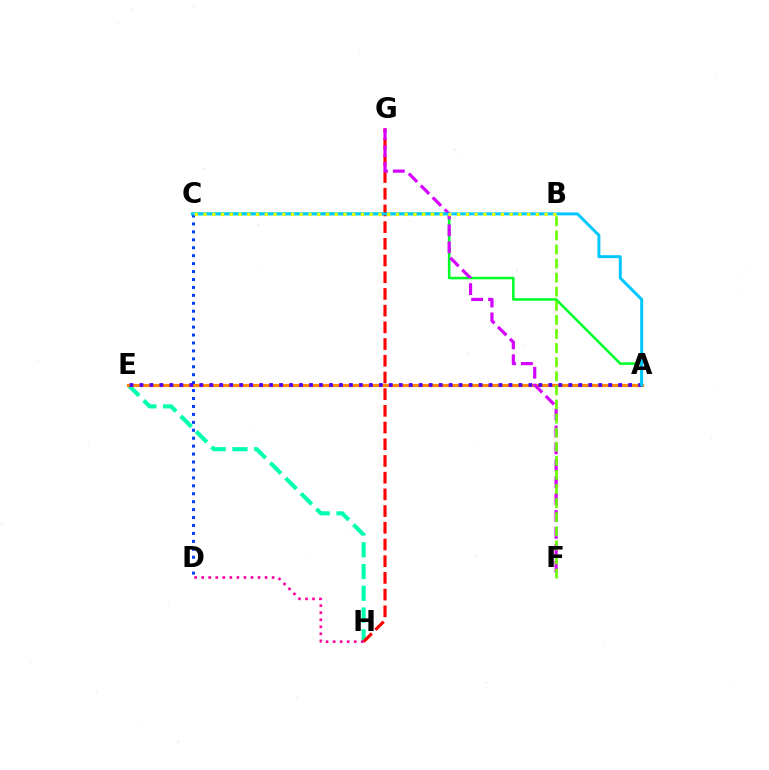{('A', 'C'): [{'color': '#00ff27', 'line_style': 'solid', 'thickness': 1.83}, {'color': '#00c7ff', 'line_style': 'solid', 'thickness': 2.14}], ('E', 'H'): [{'color': '#00ffaf', 'line_style': 'dashed', 'thickness': 2.96}], ('A', 'E'): [{'color': '#ff8800', 'line_style': 'solid', 'thickness': 2.27}, {'color': '#4f00ff', 'line_style': 'dotted', 'thickness': 2.71}], ('C', 'D'): [{'color': '#003fff', 'line_style': 'dotted', 'thickness': 2.16}], ('G', 'H'): [{'color': '#ff0000', 'line_style': 'dashed', 'thickness': 2.27}], ('F', 'G'): [{'color': '#d600ff', 'line_style': 'dashed', 'thickness': 2.3}], ('B', 'F'): [{'color': '#66ff00', 'line_style': 'dashed', 'thickness': 1.91}], ('D', 'H'): [{'color': '#ff00a0', 'line_style': 'dotted', 'thickness': 1.91}], ('B', 'C'): [{'color': '#eeff00', 'line_style': 'dotted', 'thickness': 2.38}]}